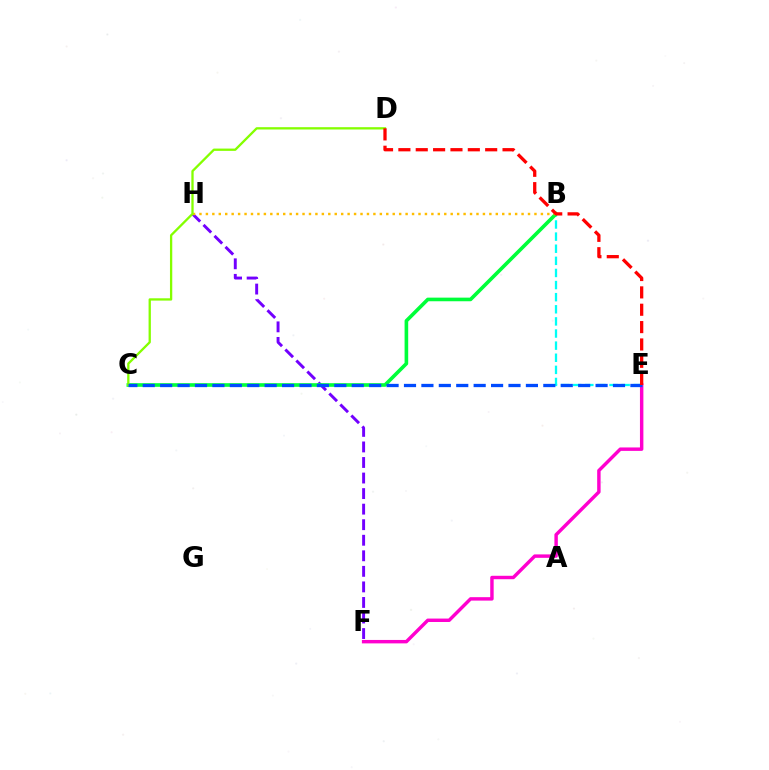{('F', 'H'): [{'color': '#7200ff', 'line_style': 'dashed', 'thickness': 2.11}], ('E', 'F'): [{'color': '#ff00cf', 'line_style': 'solid', 'thickness': 2.47}], ('B', 'E'): [{'color': '#00fff6', 'line_style': 'dashed', 'thickness': 1.65}], ('B', 'C'): [{'color': '#00ff39', 'line_style': 'solid', 'thickness': 2.61}], ('B', 'H'): [{'color': '#ffbd00', 'line_style': 'dotted', 'thickness': 1.75}], ('C', 'D'): [{'color': '#84ff00', 'line_style': 'solid', 'thickness': 1.66}], ('C', 'E'): [{'color': '#004bff', 'line_style': 'dashed', 'thickness': 2.37}], ('D', 'E'): [{'color': '#ff0000', 'line_style': 'dashed', 'thickness': 2.36}]}